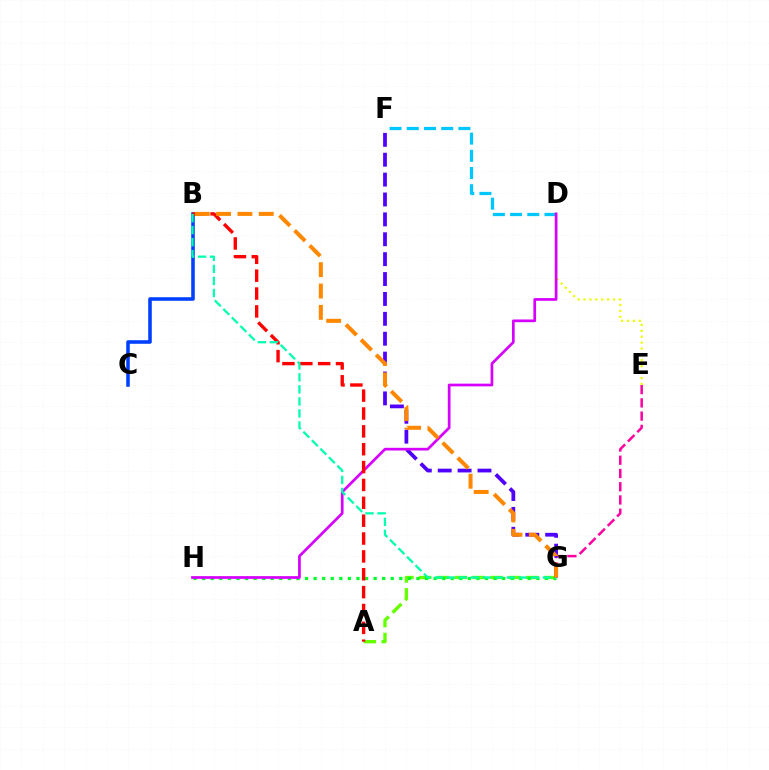{('A', 'G'): [{'color': '#66ff00', 'line_style': 'dashed', 'thickness': 2.42}], ('D', 'F'): [{'color': '#00c7ff', 'line_style': 'dashed', 'thickness': 2.34}], ('G', 'H'): [{'color': '#00ff27', 'line_style': 'dotted', 'thickness': 2.33}], ('D', 'E'): [{'color': '#eeff00', 'line_style': 'dotted', 'thickness': 1.6}], ('B', 'C'): [{'color': '#003fff', 'line_style': 'solid', 'thickness': 2.56}], ('E', 'G'): [{'color': '#ff00a0', 'line_style': 'dashed', 'thickness': 1.8}], ('F', 'G'): [{'color': '#4f00ff', 'line_style': 'dashed', 'thickness': 2.7}], ('D', 'H'): [{'color': '#d600ff', 'line_style': 'solid', 'thickness': 1.95}], ('A', 'B'): [{'color': '#ff0000', 'line_style': 'dashed', 'thickness': 2.43}], ('B', 'G'): [{'color': '#00ffaf', 'line_style': 'dashed', 'thickness': 1.63}, {'color': '#ff8800', 'line_style': 'dashed', 'thickness': 2.9}]}